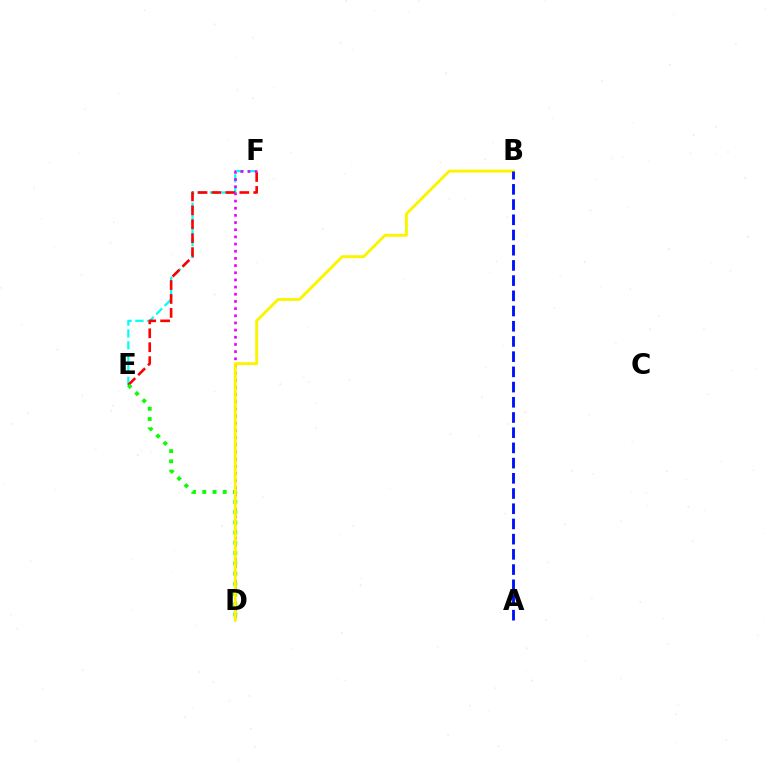{('E', 'F'): [{'color': '#00fff6', 'line_style': 'dashed', 'thickness': 1.61}, {'color': '#ff0000', 'line_style': 'dashed', 'thickness': 1.89}], ('D', 'F'): [{'color': '#ee00ff', 'line_style': 'dotted', 'thickness': 1.95}], ('D', 'E'): [{'color': '#08ff00', 'line_style': 'dotted', 'thickness': 2.78}], ('B', 'D'): [{'color': '#fcf500', 'line_style': 'solid', 'thickness': 2.09}], ('A', 'B'): [{'color': '#0010ff', 'line_style': 'dashed', 'thickness': 2.07}]}